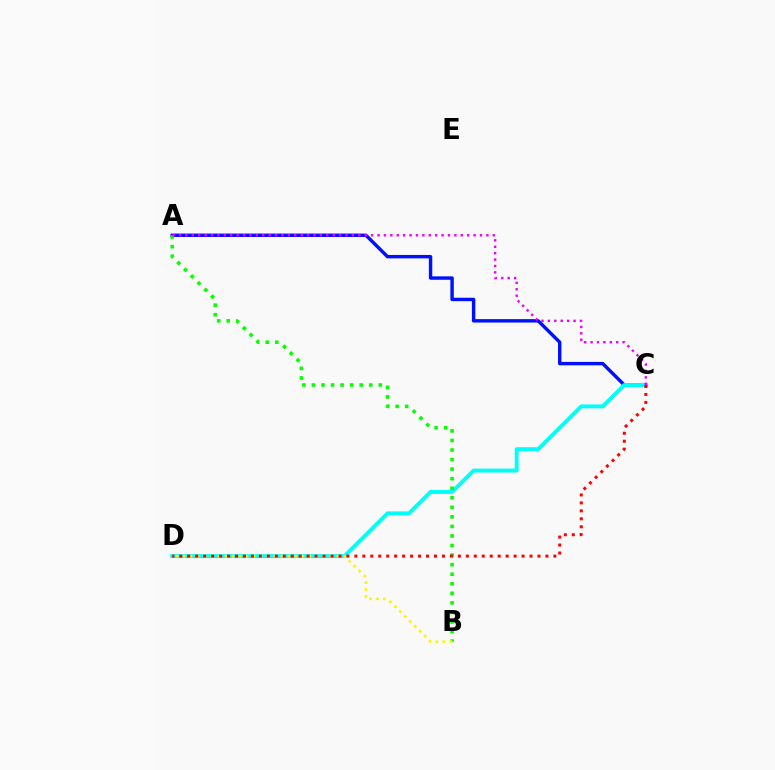{('A', 'C'): [{'color': '#0010ff', 'line_style': 'solid', 'thickness': 2.47}, {'color': '#ee00ff', 'line_style': 'dotted', 'thickness': 1.74}], ('C', 'D'): [{'color': '#00fff6', 'line_style': 'solid', 'thickness': 2.82}, {'color': '#ff0000', 'line_style': 'dotted', 'thickness': 2.16}], ('A', 'B'): [{'color': '#08ff00', 'line_style': 'dotted', 'thickness': 2.6}], ('B', 'D'): [{'color': '#fcf500', 'line_style': 'dotted', 'thickness': 1.9}]}